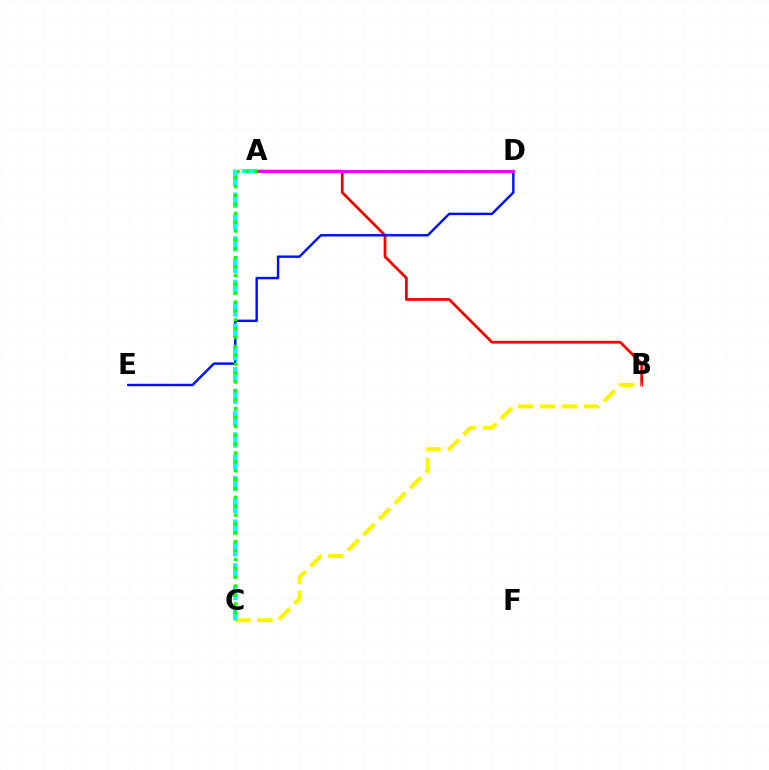{('A', 'B'): [{'color': '#ff0000', 'line_style': 'solid', 'thickness': 1.98}], ('D', 'E'): [{'color': '#0010ff', 'line_style': 'solid', 'thickness': 1.76}], ('B', 'C'): [{'color': '#fcf500', 'line_style': 'dashed', 'thickness': 2.99}], ('A', 'D'): [{'color': '#ee00ff', 'line_style': 'solid', 'thickness': 2.12}], ('A', 'C'): [{'color': '#00fff6', 'line_style': 'dashed', 'thickness': 2.96}, {'color': '#08ff00', 'line_style': 'dotted', 'thickness': 2.41}]}